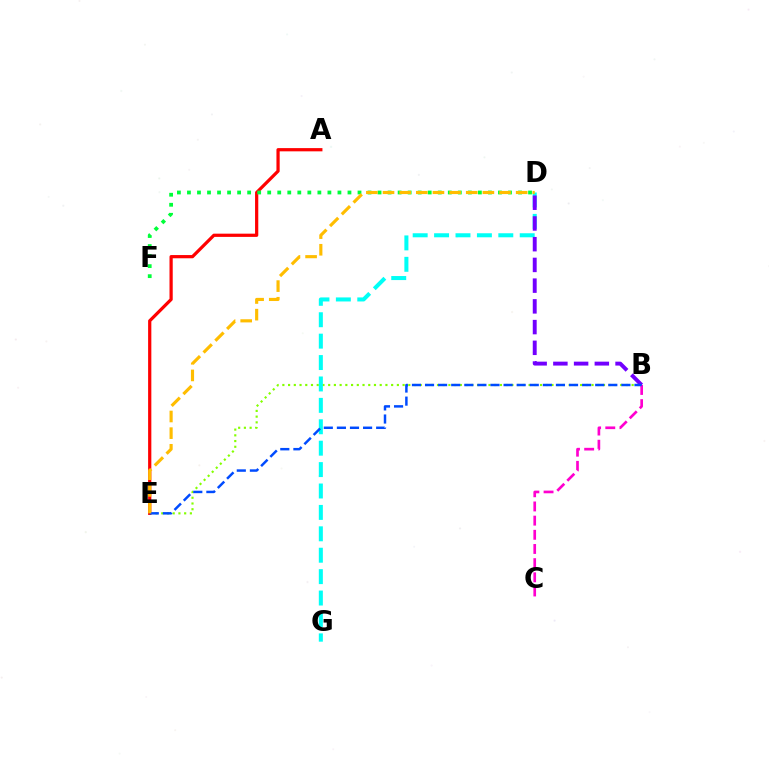{('B', 'C'): [{'color': '#ff00cf', 'line_style': 'dashed', 'thickness': 1.93}], ('B', 'E'): [{'color': '#84ff00', 'line_style': 'dotted', 'thickness': 1.56}, {'color': '#004bff', 'line_style': 'dashed', 'thickness': 1.78}], ('A', 'E'): [{'color': '#ff0000', 'line_style': 'solid', 'thickness': 2.32}], ('D', 'F'): [{'color': '#00ff39', 'line_style': 'dotted', 'thickness': 2.73}], ('D', 'G'): [{'color': '#00fff6', 'line_style': 'dashed', 'thickness': 2.91}], ('B', 'D'): [{'color': '#7200ff', 'line_style': 'dashed', 'thickness': 2.82}], ('D', 'E'): [{'color': '#ffbd00', 'line_style': 'dashed', 'thickness': 2.26}]}